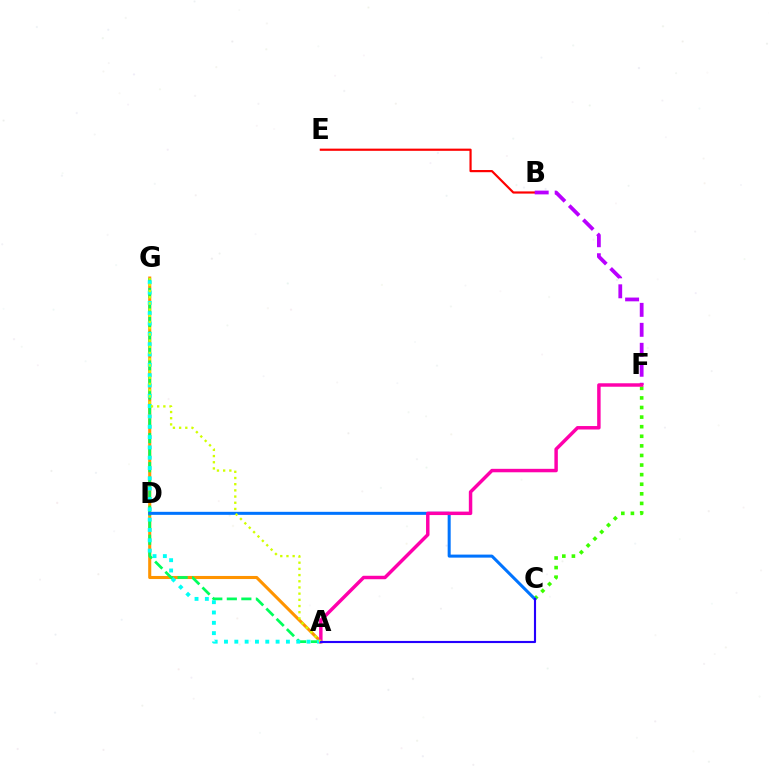{('A', 'G'): [{'color': '#ff9400', 'line_style': 'solid', 'thickness': 2.22}, {'color': '#00ff5c', 'line_style': 'dashed', 'thickness': 1.97}, {'color': '#00fff6', 'line_style': 'dotted', 'thickness': 2.8}, {'color': '#d1ff00', 'line_style': 'dotted', 'thickness': 1.68}], ('B', 'E'): [{'color': '#ff0000', 'line_style': 'solid', 'thickness': 1.57}], ('C', 'F'): [{'color': '#3dff00', 'line_style': 'dotted', 'thickness': 2.61}], ('C', 'D'): [{'color': '#0074ff', 'line_style': 'solid', 'thickness': 2.18}], ('B', 'F'): [{'color': '#b900ff', 'line_style': 'dashed', 'thickness': 2.71}], ('A', 'F'): [{'color': '#ff00ac', 'line_style': 'solid', 'thickness': 2.49}], ('A', 'C'): [{'color': '#2500ff', 'line_style': 'solid', 'thickness': 1.53}]}